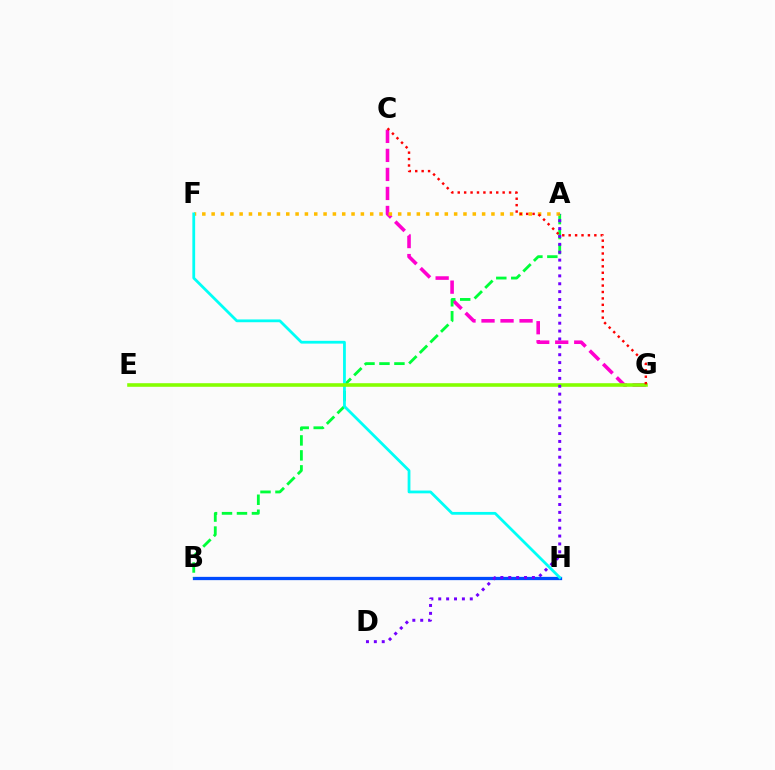{('C', 'G'): [{'color': '#ff00cf', 'line_style': 'dashed', 'thickness': 2.58}, {'color': '#ff0000', 'line_style': 'dotted', 'thickness': 1.74}], ('B', 'H'): [{'color': '#004bff', 'line_style': 'solid', 'thickness': 2.36}], ('A', 'B'): [{'color': '#00ff39', 'line_style': 'dashed', 'thickness': 2.03}], ('A', 'F'): [{'color': '#ffbd00', 'line_style': 'dotted', 'thickness': 2.53}], ('F', 'H'): [{'color': '#00fff6', 'line_style': 'solid', 'thickness': 2.0}], ('E', 'G'): [{'color': '#84ff00', 'line_style': 'solid', 'thickness': 2.58}], ('A', 'D'): [{'color': '#7200ff', 'line_style': 'dotted', 'thickness': 2.14}]}